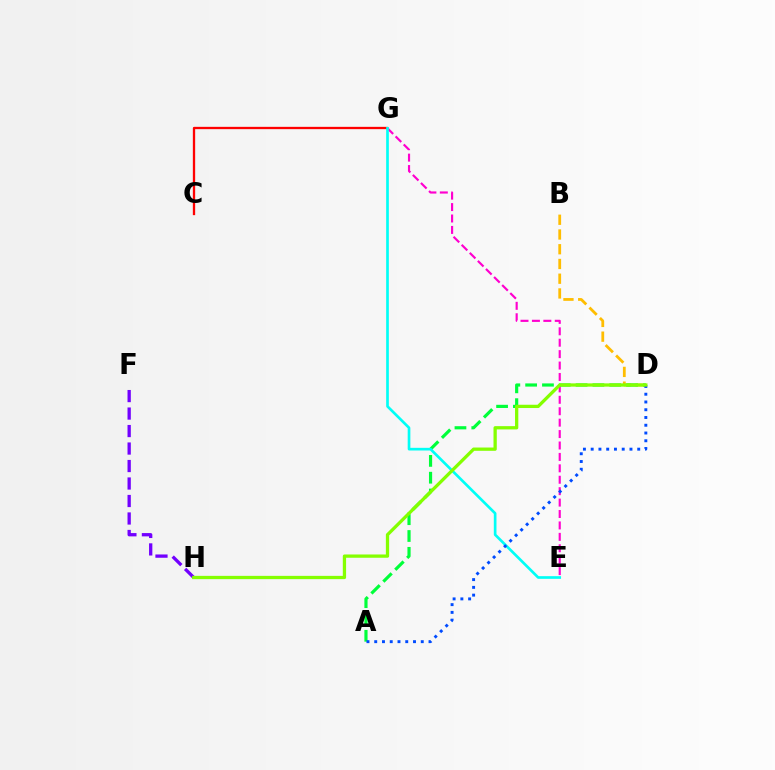{('B', 'D'): [{'color': '#ffbd00', 'line_style': 'dashed', 'thickness': 2.0}], ('E', 'G'): [{'color': '#ff00cf', 'line_style': 'dashed', 'thickness': 1.55}, {'color': '#00fff6', 'line_style': 'solid', 'thickness': 1.92}], ('C', 'G'): [{'color': '#ff0000', 'line_style': 'solid', 'thickness': 1.66}], ('A', 'D'): [{'color': '#00ff39', 'line_style': 'dashed', 'thickness': 2.28}, {'color': '#004bff', 'line_style': 'dotted', 'thickness': 2.11}], ('F', 'H'): [{'color': '#7200ff', 'line_style': 'dashed', 'thickness': 2.38}], ('D', 'H'): [{'color': '#84ff00', 'line_style': 'solid', 'thickness': 2.36}]}